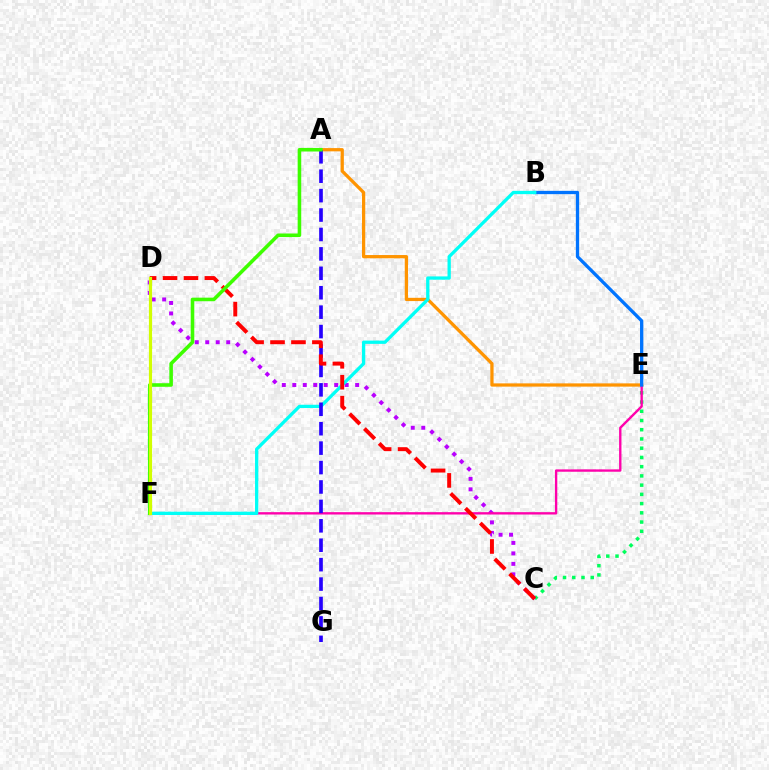{('C', 'E'): [{'color': '#00ff5c', 'line_style': 'dotted', 'thickness': 2.51}], ('A', 'E'): [{'color': '#ff9400', 'line_style': 'solid', 'thickness': 2.34}], ('C', 'D'): [{'color': '#b900ff', 'line_style': 'dotted', 'thickness': 2.85}, {'color': '#ff0000', 'line_style': 'dashed', 'thickness': 2.85}], ('E', 'F'): [{'color': '#ff00ac', 'line_style': 'solid', 'thickness': 1.7}], ('B', 'E'): [{'color': '#0074ff', 'line_style': 'solid', 'thickness': 2.37}], ('B', 'F'): [{'color': '#00fff6', 'line_style': 'solid', 'thickness': 2.37}], ('A', 'G'): [{'color': '#2500ff', 'line_style': 'dashed', 'thickness': 2.64}], ('A', 'F'): [{'color': '#3dff00', 'line_style': 'solid', 'thickness': 2.57}], ('D', 'F'): [{'color': '#d1ff00', 'line_style': 'solid', 'thickness': 2.29}]}